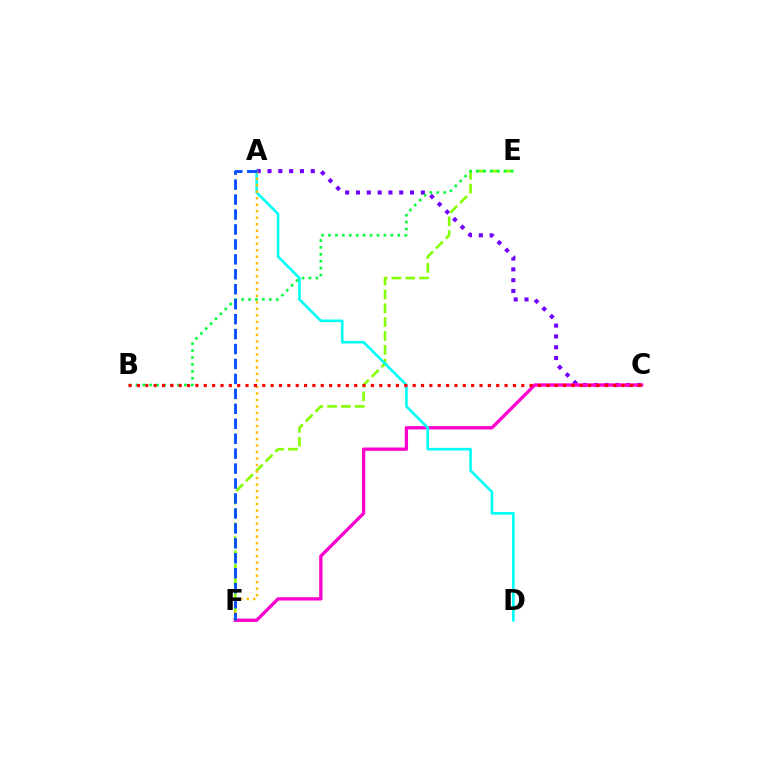{('A', 'C'): [{'color': '#7200ff', 'line_style': 'dotted', 'thickness': 2.94}], ('C', 'F'): [{'color': '#ff00cf', 'line_style': 'solid', 'thickness': 2.38}], ('E', 'F'): [{'color': '#84ff00', 'line_style': 'dashed', 'thickness': 1.88}], ('A', 'D'): [{'color': '#00fff6', 'line_style': 'solid', 'thickness': 1.9}], ('A', 'F'): [{'color': '#ffbd00', 'line_style': 'dotted', 'thickness': 1.77}, {'color': '#004bff', 'line_style': 'dashed', 'thickness': 2.03}], ('B', 'E'): [{'color': '#00ff39', 'line_style': 'dotted', 'thickness': 1.88}], ('B', 'C'): [{'color': '#ff0000', 'line_style': 'dotted', 'thickness': 2.27}]}